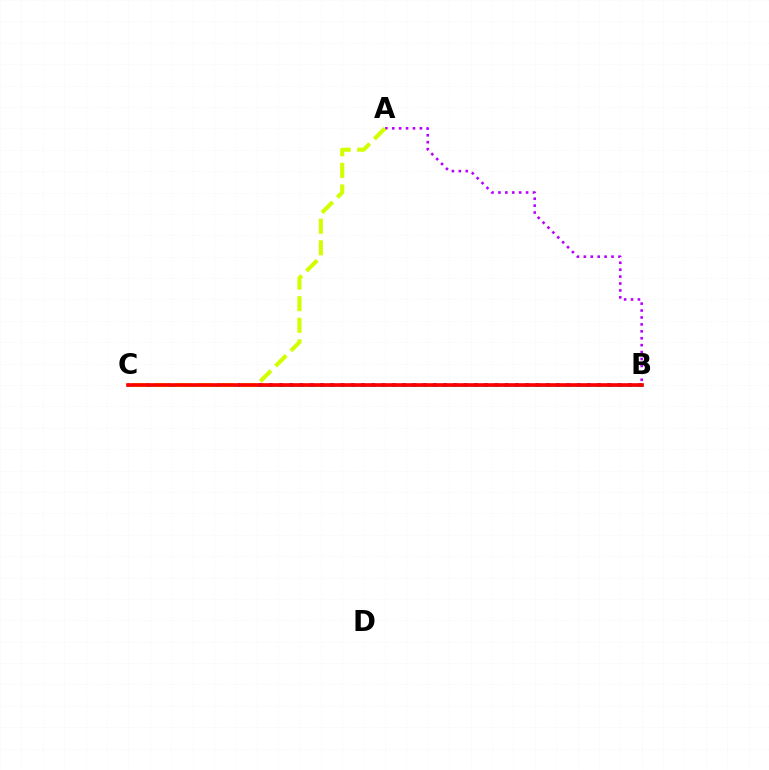{('A', 'B'): [{'color': '#b900ff', 'line_style': 'dotted', 'thickness': 1.88}], ('B', 'C'): [{'color': '#00ff5c', 'line_style': 'solid', 'thickness': 1.88}, {'color': '#0074ff', 'line_style': 'dotted', 'thickness': 2.79}, {'color': '#ff0000', 'line_style': 'solid', 'thickness': 2.63}], ('A', 'C'): [{'color': '#d1ff00', 'line_style': 'dashed', 'thickness': 2.93}]}